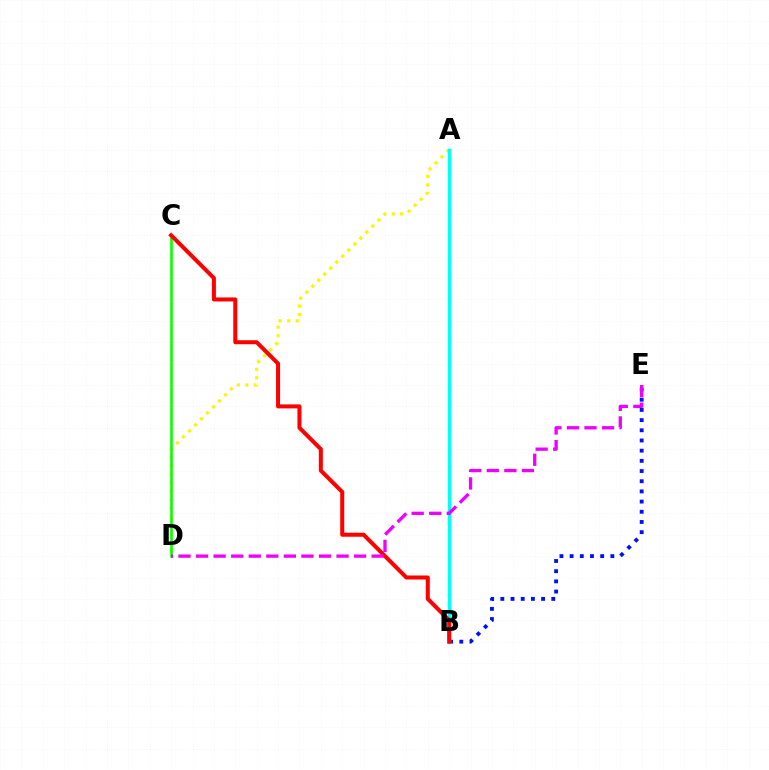{('B', 'E'): [{'color': '#0010ff', 'line_style': 'dotted', 'thickness': 2.77}], ('A', 'D'): [{'color': '#fcf500', 'line_style': 'dotted', 'thickness': 2.31}], ('C', 'D'): [{'color': '#08ff00', 'line_style': 'solid', 'thickness': 1.88}], ('A', 'B'): [{'color': '#00fff6', 'line_style': 'solid', 'thickness': 2.51}], ('B', 'C'): [{'color': '#ff0000', 'line_style': 'solid', 'thickness': 2.89}], ('D', 'E'): [{'color': '#ee00ff', 'line_style': 'dashed', 'thickness': 2.39}]}